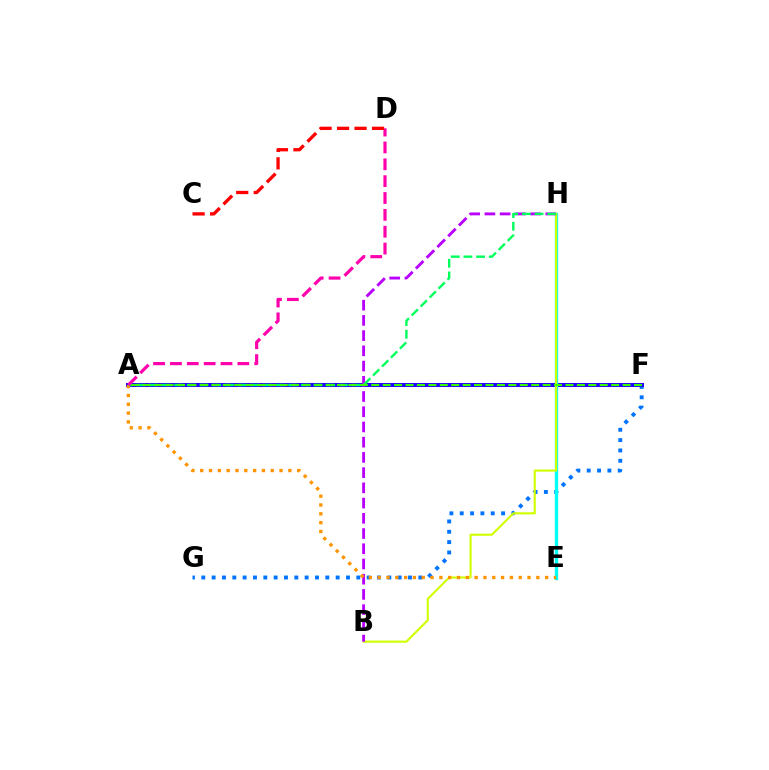{('F', 'G'): [{'color': '#0074ff', 'line_style': 'dotted', 'thickness': 2.81}], ('A', 'F'): [{'color': '#2500ff', 'line_style': 'solid', 'thickness': 2.91}, {'color': '#3dff00', 'line_style': 'dashed', 'thickness': 1.55}], ('E', 'H'): [{'color': '#00fff6', 'line_style': 'solid', 'thickness': 2.4}], ('B', 'H'): [{'color': '#d1ff00', 'line_style': 'solid', 'thickness': 1.54}, {'color': '#b900ff', 'line_style': 'dashed', 'thickness': 2.07}], ('A', 'E'): [{'color': '#ff9400', 'line_style': 'dotted', 'thickness': 2.39}], ('A', 'H'): [{'color': '#00ff5c', 'line_style': 'dashed', 'thickness': 1.72}], ('A', 'D'): [{'color': '#ff00ac', 'line_style': 'dashed', 'thickness': 2.29}], ('C', 'D'): [{'color': '#ff0000', 'line_style': 'dashed', 'thickness': 2.38}]}